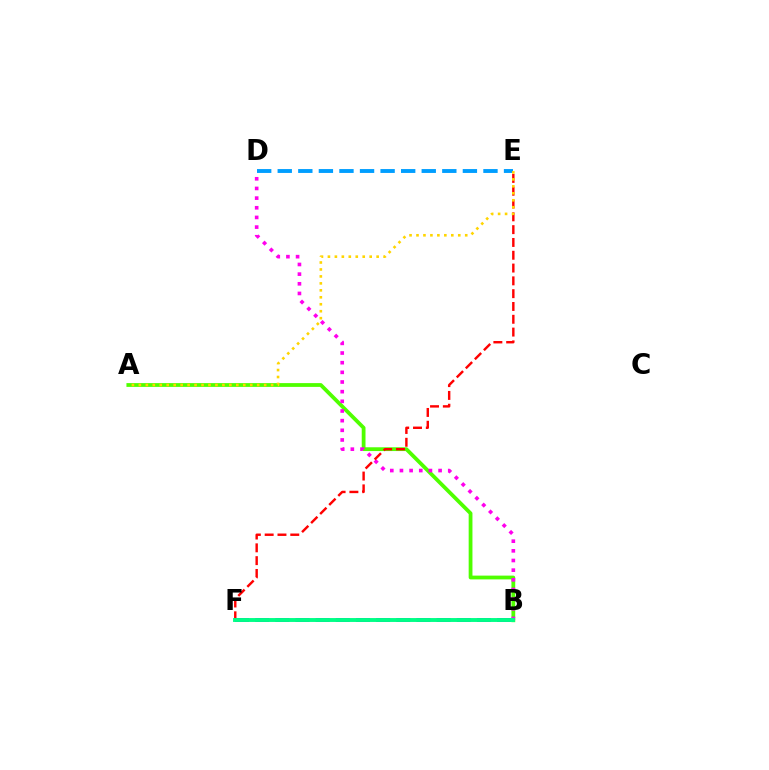{('A', 'B'): [{'color': '#4fff00', 'line_style': 'solid', 'thickness': 2.73}], ('B', 'D'): [{'color': '#ff00ed', 'line_style': 'dotted', 'thickness': 2.62}], ('B', 'F'): [{'color': '#3700ff', 'line_style': 'dashed', 'thickness': 2.74}, {'color': '#00ff86', 'line_style': 'solid', 'thickness': 2.81}], ('D', 'E'): [{'color': '#009eff', 'line_style': 'dashed', 'thickness': 2.79}], ('E', 'F'): [{'color': '#ff0000', 'line_style': 'dashed', 'thickness': 1.74}], ('A', 'E'): [{'color': '#ffd500', 'line_style': 'dotted', 'thickness': 1.89}]}